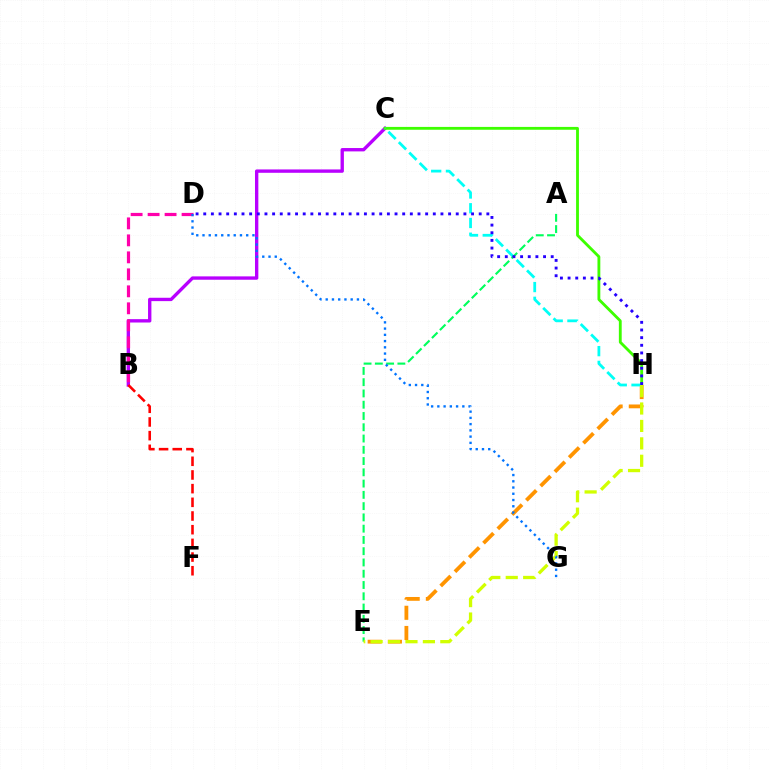{('B', 'C'): [{'color': '#b900ff', 'line_style': 'solid', 'thickness': 2.42}], ('B', 'F'): [{'color': '#ff0000', 'line_style': 'dashed', 'thickness': 1.86}], ('C', 'H'): [{'color': '#3dff00', 'line_style': 'solid', 'thickness': 2.04}, {'color': '#00fff6', 'line_style': 'dashed', 'thickness': 2.0}], ('E', 'H'): [{'color': '#ff9400', 'line_style': 'dashed', 'thickness': 2.74}, {'color': '#d1ff00', 'line_style': 'dashed', 'thickness': 2.37}], ('B', 'D'): [{'color': '#ff00ac', 'line_style': 'dashed', 'thickness': 2.31}], ('A', 'E'): [{'color': '#00ff5c', 'line_style': 'dashed', 'thickness': 1.53}], ('D', 'G'): [{'color': '#0074ff', 'line_style': 'dotted', 'thickness': 1.7}], ('D', 'H'): [{'color': '#2500ff', 'line_style': 'dotted', 'thickness': 2.08}]}